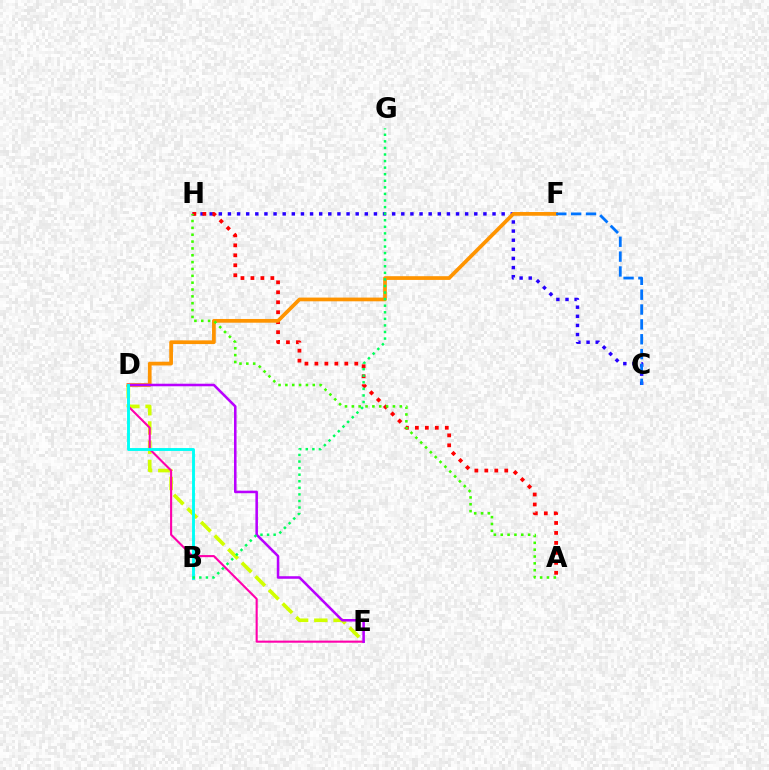{('C', 'H'): [{'color': '#2500ff', 'line_style': 'dotted', 'thickness': 2.48}], ('A', 'H'): [{'color': '#ff0000', 'line_style': 'dotted', 'thickness': 2.71}, {'color': '#3dff00', 'line_style': 'dotted', 'thickness': 1.86}], ('D', 'E'): [{'color': '#d1ff00', 'line_style': 'dashed', 'thickness': 2.61}, {'color': '#ff00ac', 'line_style': 'solid', 'thickness': 1.52}, {'color': '#b900ff', 'line_style': 'solid', 'thickness': 1.83}], ('D', 'F'): [{'color': '#ff9400', 'line_style': 'solid', 'thickness': 2.68}], ('C', 'F'): [{'color': '#0074ff', 'line_style': 'dashed', 'thickness': 2.02}], ('B', 'D'): [{'color': '#00fff6', 'line_style': 'solid', 'thickness': 2.09}], ('B', 'G'): [{'color': '#00ff5c', 'line_style': 'dotted', 'thickness': 1.79}]}